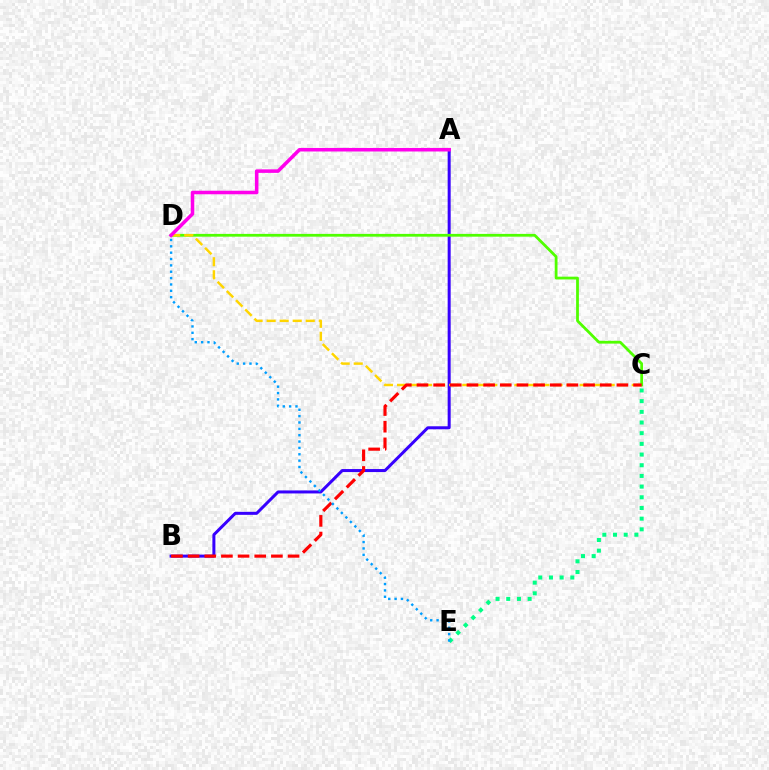{('C', 'E'): [{'color': '#00ff86', 'line_style': 'dotted', 'thickness': 2.9}], ('A', 'B'): [{'color': '#3700ff', 'line_style': 'solid', 'thickness': 2.17}], ('C', 'D'): [{'color': '#4fff00', 'line_style': 'solid', 'thickness': 2.0}, {'color': '#ffd500', 'line_style': 'dashed', 'thickness': 1.77}], ('B', 'C'): [{'color': '#ff0000', 'line_style': 'dashed', 'thickness': 2.26}], ('D', 'E'): [{'color': '#009eff', 'line_style': 'dotted', 'thickness': 1.73}], ('A', 'D'): [{'color': '#ff00ed', 'line_style': 'solid', 'thickness': 2.54}]}